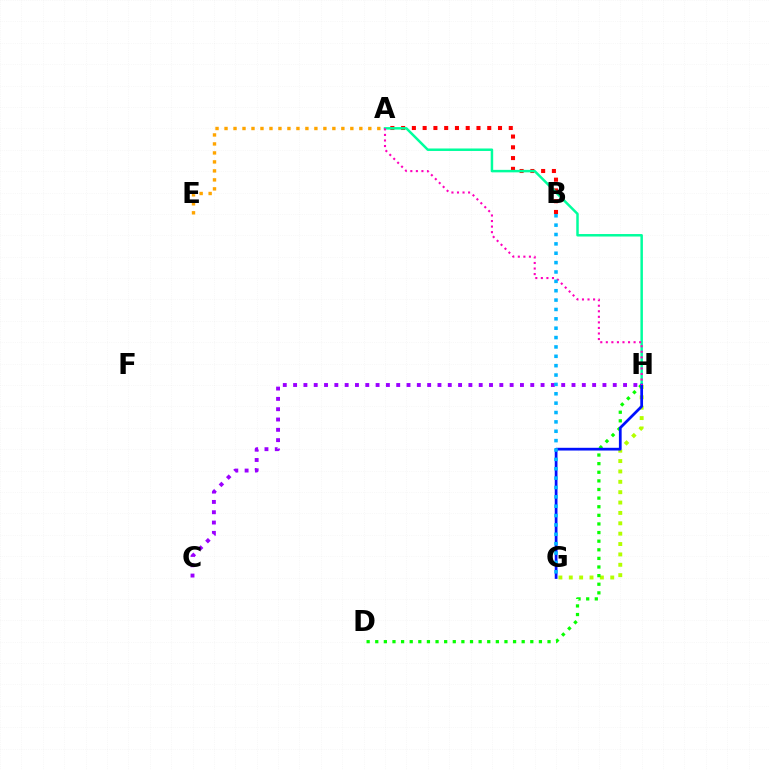{('G', 'H'): [{'color': '#b3ff00', 'line_style': 'dotted', 'thickness': 2.82}, {'color': '#0010ff', 'line_style': 'solid', 'thickness': 1.97}], ('D', 'H'): [{'color': '#08ff00', 'line_style': 'dotted', 'thickness': 2.34}], ('A', 'B'): [{'color': '#ff0000', 'line_style': 'dotted', 'thickness': 2.93}], ('A', 'H'): [{'color': '#00ff9d', 'line_style': 'solid', 'thickness': 1.79}, {'color': '#ff00bd', 'line_style': 'dotted', 'thickness': 1.51}], ('C', 'H'): [{'color': '#9b00ff', 'line_style': 'dotted', 'thickness': 2.8}], ('B', 'G'): [{'color': '#00b5ff', 'line_style': 'dotted', 'thickness': 2.55}], ('A', 'E'): [{'color': '#ffa500', 'line_style': 'dotted', 'thickness': 2.44}]}